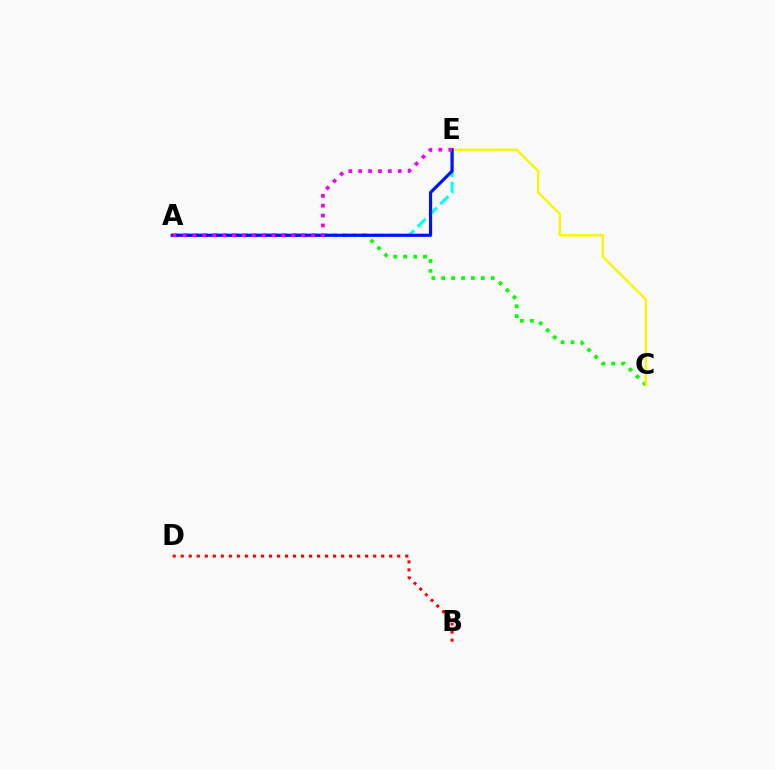{('A', 'E'): [{'color': '#00fff6', 'line_style': 'dashed', 'thickness': 2.18}, {'color': '#0010ff', 'line_style': 'solid', 'thickness': 2.27}, {'color': '#ee00ff', 'line_style': 'dotted', 'thickness': 2.69}], ('A', 'C'): [{'color': '#08ff00', 'line_style': 'dotted', 'thickness': 2.69}], ('C', 'E'): [{'color': '#fcf500', 'line_style': 'solid', 'thickness': 1.71}], ('B', 'D'): [{'color': '#ff0000', 'line_style': 'dotted', 'thickness': 2.18}]}